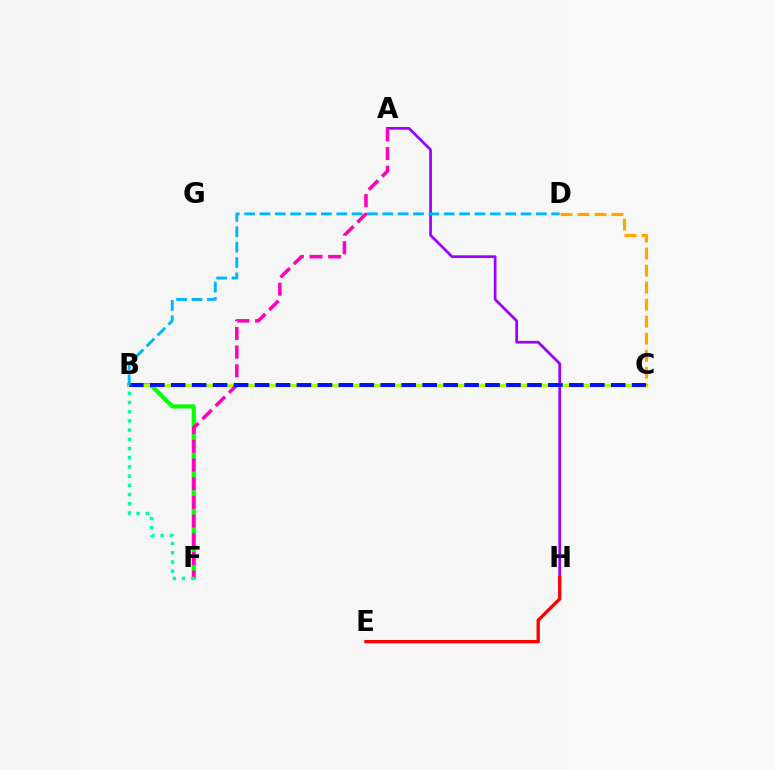{('B', 'F'): [{'color': '#08ff00', 'line_style': 'solid', 'thickness': 2.99}, {'color': '#00ff9d', 'line_style': 'dotted', 'thickness': 2.5}], ('A', 'H'): [{'color': '#9b00ff', 'line_style': 'solid', 'thickness': 1.96}], ('B', 'C'): [{'color': '#b3ff00', 'line_style': 'solid', 'thickness': 2.49}, {'color': '#0010ff', 'line_style': 'dashed', 'thickness': 2.85}], ('A', 'F'): [{'color': '#ff00bd', 'line_style': 'dashed', 'thickness': 2.54}], ('C', 'D'): [{'color': '#ffa500', 'line_style': 'dashed', 'thickness': 2.31}], ('E', 'H'): [{'color': '#ff0000', 'line_style': 'solid', 'thickness': 2.4}], ('B', 'D'): [{'color': '#00b5ff', 'line_style': 'dashed', 'thickness': 2.09}]}